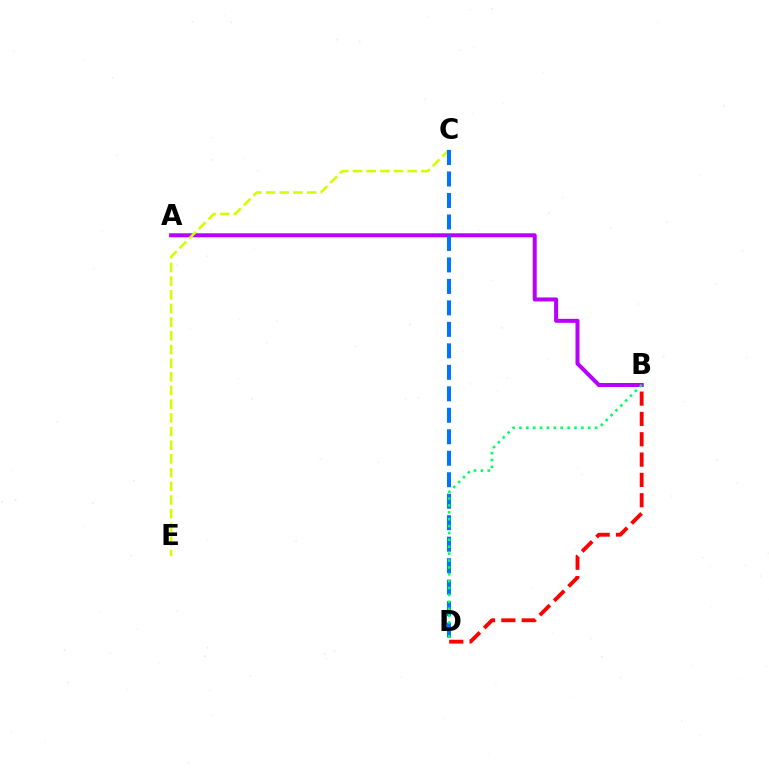{('A', 'B'): [{'color': '#b900ff', 'line_style': 'solid', 'thickness': 2.88}], ('C', 'E'): [{'color': '#d1ff00', 'line_style': 'dashed', 'thickness': 1.86}], ('C', 'D'): [{'color': '#0074ff', 'line_style': 'dashed', 'thickness': 2.92}], ('B', 'D'): [{'color': '#ff0000', 'line_style': 'dashed', 'thickness': 2.76}, {'color': '#00ff5c', 'line_style': 'dotted', 'thickness': 1.87}]}